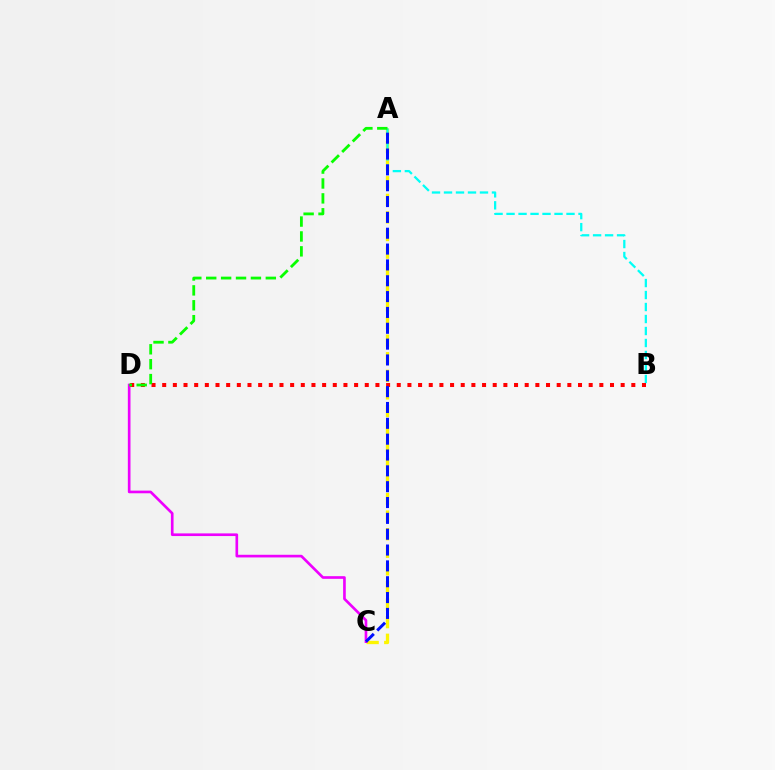{('A', 'C'): [{'color': '#fcf500', 'line_style': 'dashed', 'thickness': 2.39}, {'color': '#0010ff', 'line_style': 'dashed', 'thickness': 2.15}], ('C', 'D'): [{'color': '#ee00ff', 'line_style': 'solid', 'thickness': 1.91}], ('A', 'B'): [{'color': '#00fff6', 'line_style': 'dashed', 'thickness': 1.63}], ('B', 'D'): [{'color': '#ff0000', 'line_style': 'dotted', 'thickness': 2.9}], ('A', 'D'): [{'color': '#08ff00', 'line_style': 'dashed', 'thickness': 2.02}]}